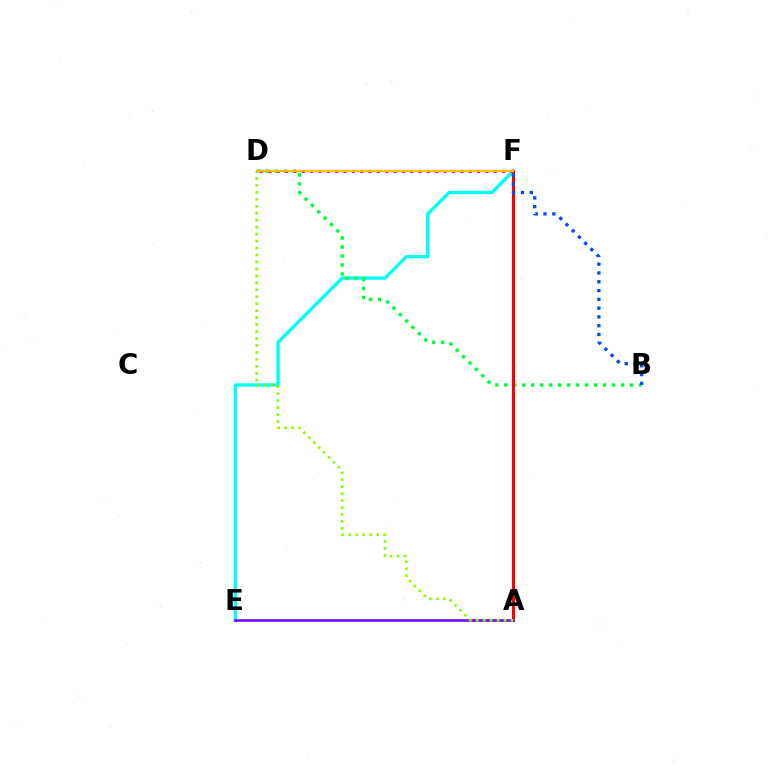{('E', 'F'): [{'color': '#00fff6', 'line_style': 'solid', 'thickness': 2.41}], ('B', 'D'): [{'color': '#00ff39', 'line_style': 'dotted', 'thickness': 2.44}], ('A', 'F'): [{'color': '#ff0000', 'line_style': 'solid', 'thickness': 2.19}], ('D', 'F'): [{'color': '#ff00cf', 'line_style': 'dotted', 'thickness': 2.27}, {'color': '#ffbd00', 'line_style': 'solid', 'thickness': 1.58}], ('A', 'E'): [{'color': '#7200ff', 'line_style': 'solid', 'thickness': 1.84}], ('A', 'D'): [{'color': '#84ff00', 'line_style': 'dotted', 'thickness': 1.89}], ('B', 'F'): [{'color': '#004bff', 'line_style': 'dotted', 'thickness': 2.39}]}